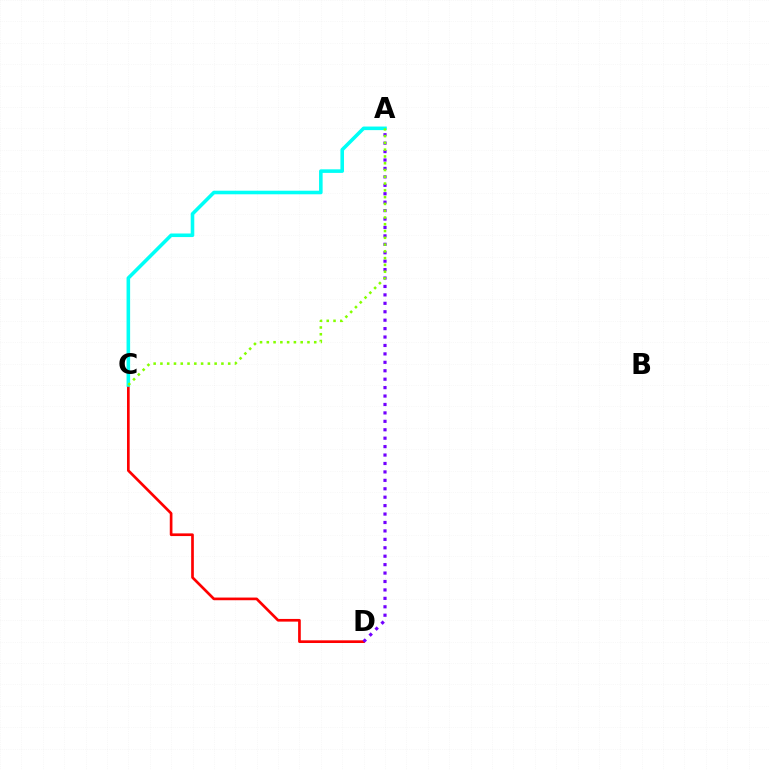{('C', 'D'): [{'color': '#ff0000', 'line_style': 'solid', 'thickness': 1.93}], ('A', 'D'): [{'color': '#7200ff', 'line_style': 'dotted', 'thickness': 2.29}], ('A', 'C'): [{'color': '#00fff6', 'line_style': 'solid', 'thickness': 2.57}, {'color': '#84ff00', 'line_style': 'dotted', 'thickness': 1.84}]}